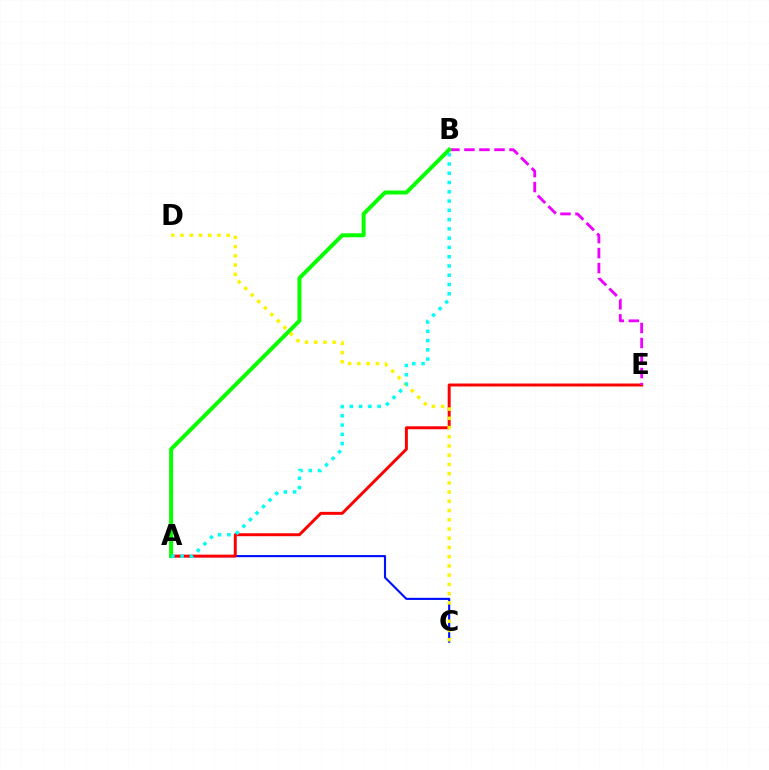{('A', 'C'): [{'color': '#0010ff', 'line_style': 'solid', 'thickness': 1.53}], ('A', 'E'): [{'color': '#ff0000', 'line_style': 'solid', 'thickness': 2.13}], ('B', 'E'): [{'color': '#ee00ff', 'line_style': 'dashed', 'thickness': 2.04}], ('A', 'B'): [{'color': '#08ff00', 'line_style': 'solid', 'thickness': 2.86}, {'color': '#00fff6', 'line_style': 'dotted', 'thickness': 2.52}], ('C', 'D'): [{'color': '#fcf500', 'line_style': 'dotted', 'thickness': 2.51}]}